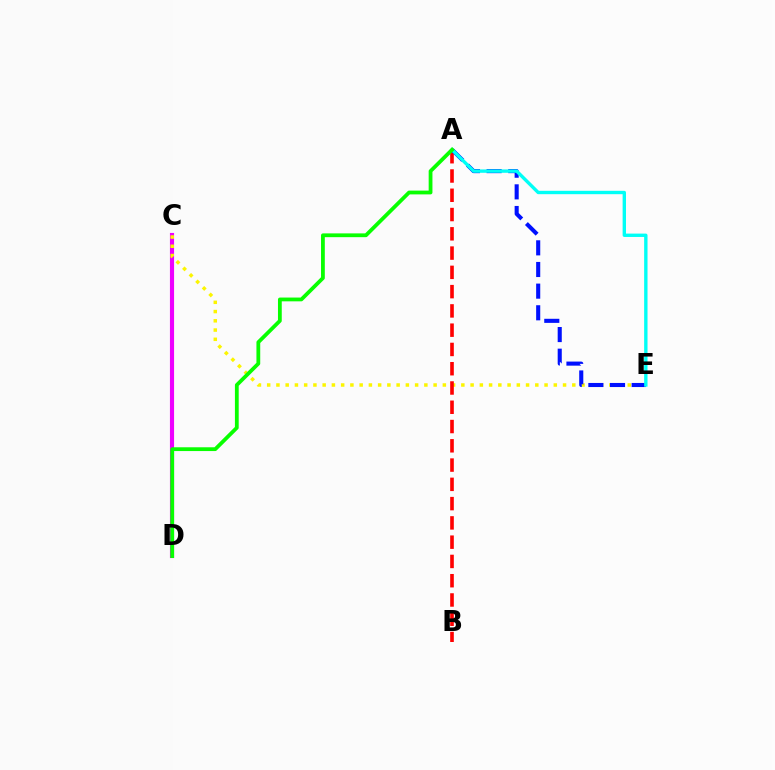{('C', 'D'): [{'color': '#ee00ff', 'line_style': 'solid', 'thickness': 2.97}], ('C', 'E'): [{'color': '#fcf500', 'line_style': 'dotted', 'thickness': 2.51}], ('A', 'B'): [{'color': '#ff0000', 'line_style': 'dashed', 'thickness': 2.62}], ('A', 'E'): [{'color': '#0010ff', 'line_style': 'dashed', 'thickness': 2.94}, {'color': '#00fff6', 'line_style': 'solid', 'thickness': 2.43}], ('A', 'D'): [{'color': '#08ff00', 'line_style': 'solid', 'thickness': 2.72}]}